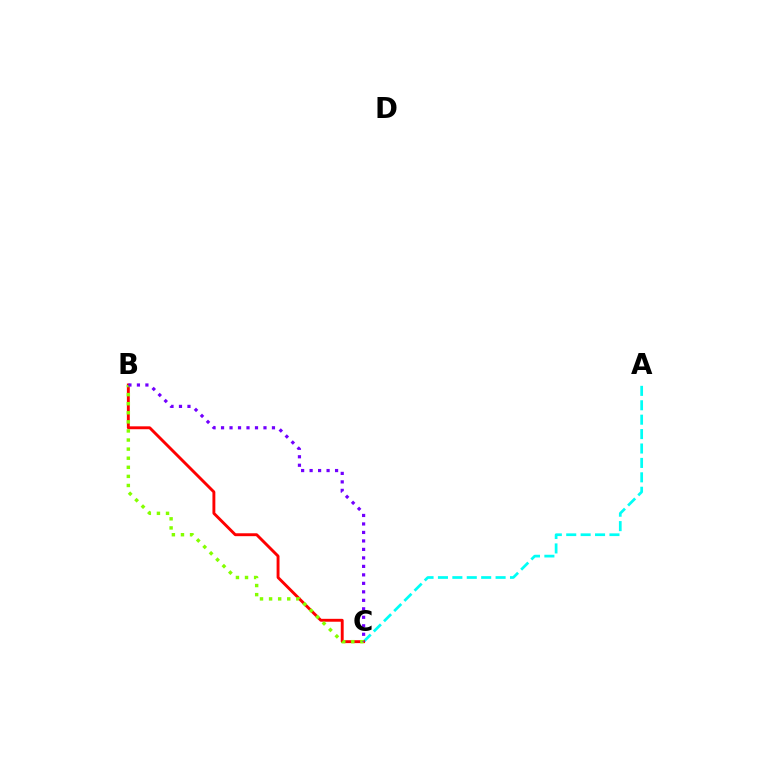{('A', 'C'): [{'color': '#00fff6', 'line_style': 'dashed', 'thickness': 1.96}], ('B', 'C'): [{'color': '#ff0000', 'line_style': 'solid', 'thickness': 2.08}, {'color': '#84ff00', 'line_style': 'dotted', 'thickness': 2.47}, {'color': '#7200ff', 'line_style': 'dotted', 'thickness': 2.31}]}